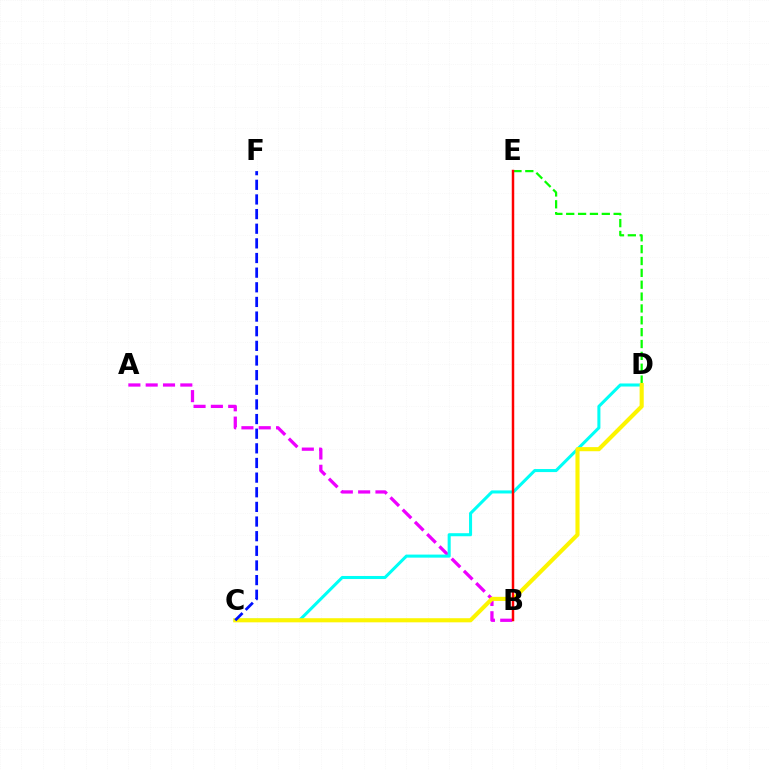{('D', 'E'): [{'color': '#08ff00', 'line_style': 'dashed', 'thickness': 1.61}], ('A', 'B'): [{'color': '#ee00ff', 'line_style': 'dashed', 'thickness': 2.35}], ('C', 'D'): [{'color': '#00fff6', 'line_style': 'solid', 'thickness': 2.2}, {'color': '#fcf500', 'line_style': 'solid', 'thickness': 2.96}], ('B', 'E'): [{'color': '#ff0000', 'line_style': 'solid', 'thickness': 1.78}], ('C', 'F'): [{'color': '#0010ff', 'line_style': 'dashed', 'thickness': 1.99}]}